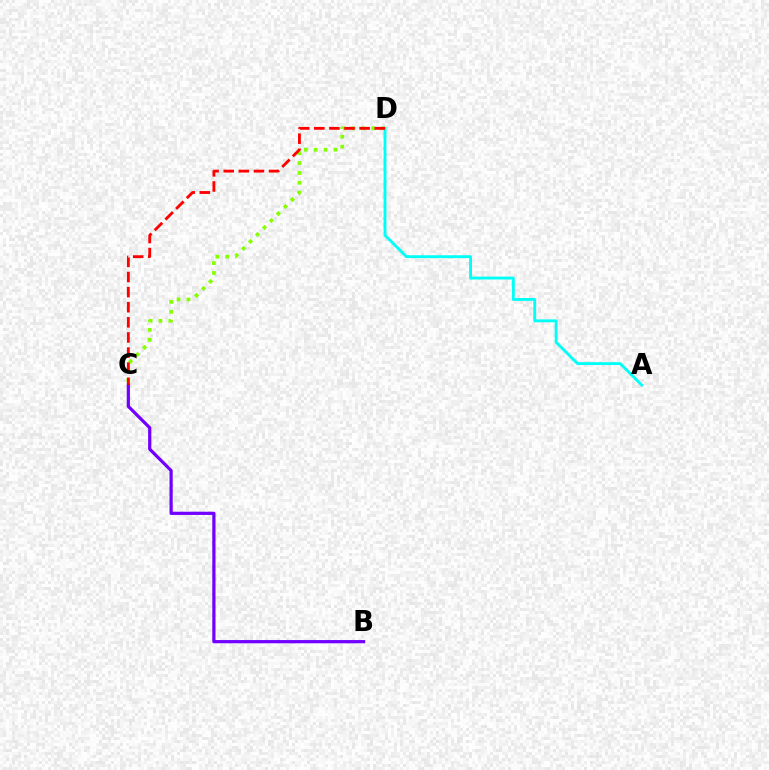{('C', 'D'): [{'color': '#84ff00', 'line_style': 'dotted', 'thickness': 2.68}, {'color': '#ff0000', 'line_style': 'dashed', 'thickness': 2.05}], ('B', 'C'): [{'color': '#7200ff', 'line_style': 'solid', 'thickness': 2.32}], ('A', 'D'): [{'color': '#00fff6', 'line_style': 'solid', 'thickness': 2.07}]}